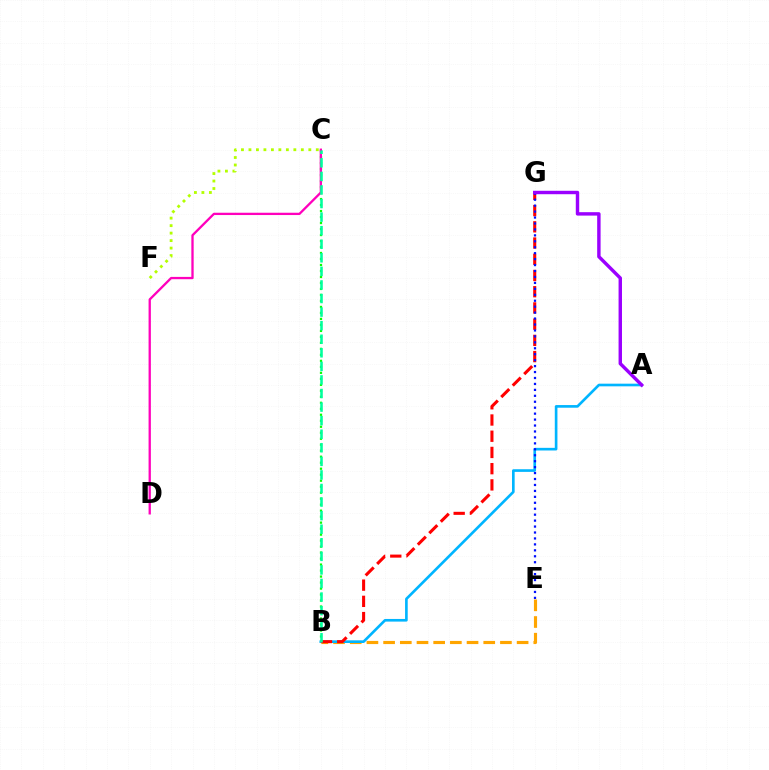{('B', 'C'): [{'color': '#08ff00', 'line_style': 'dotted', 'thickness': 1.63}, {'color': '#00ff9d', 'line_style': 'dashed', 'thickness': 1.84}], ('B', 'E'): [{'color': '#ffa500', 'line_style': 'dashed', 'thickness': 2.27}], ('A', 'B'): [{'color': '#00b5ff', 'line_style': 'solid', 'thickness': 1.91}], ('C', 'F'): [{'color': '#b3ff00', 'line_style': 'dotted', 'thickness': 2.03}], ('B', 'G'): [{'color': '#ff0000', 'line_style': 'dashed', 'thickness': 2.2}], ('C', 'D'): [{'color': '#ff00bd', 'line_style': 'solid', 'thickness': 1.66}], ('E', 'G'): [{'color': '#0010ff', 'line_style': 'dotted', 'thickness': 1.61}], ('A', 'G'): [{'color': '#9b00ff', 'line_style': 'solid', 'thickness': 2.46}]}